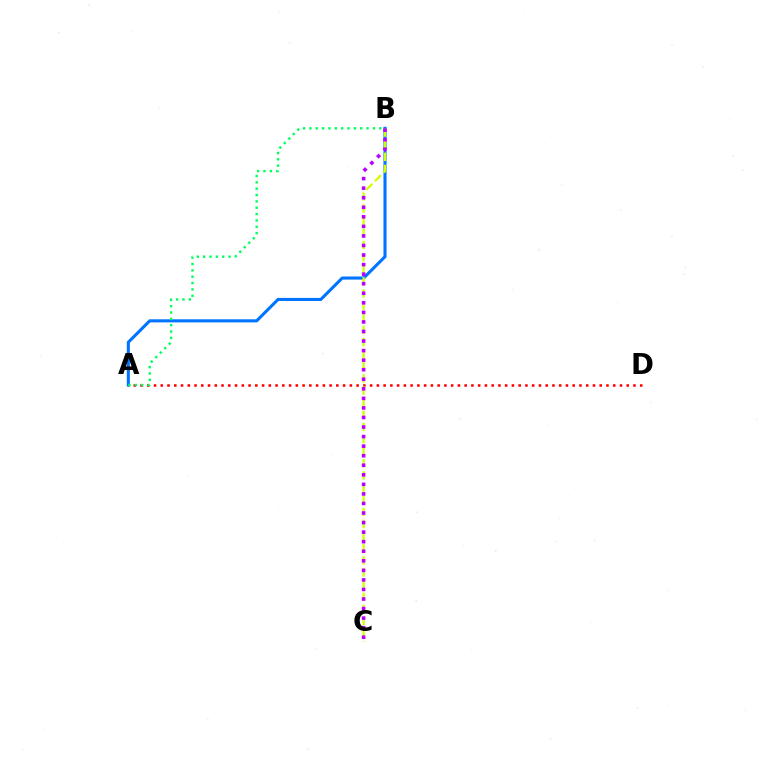{('A', 'D'): [{'color': '#ff0000', 'line_style': 'dotted', 'thickness': 1.83}], ('A', 'B'): [{'color': '#0074ff', 'line_style': 'solid', 'thickness': 2.22}, {'color': '#00ff5c', 'line_style': 'dotted', 'thickness': 1.72}], ('B', 'C'): [{'color': '#d1ff00', 'line_style': 'dashed', 'thickness': 1.65}, {'color': '#b900ff', 'line_style': 'dotted', 'thickness': 2.6}]}